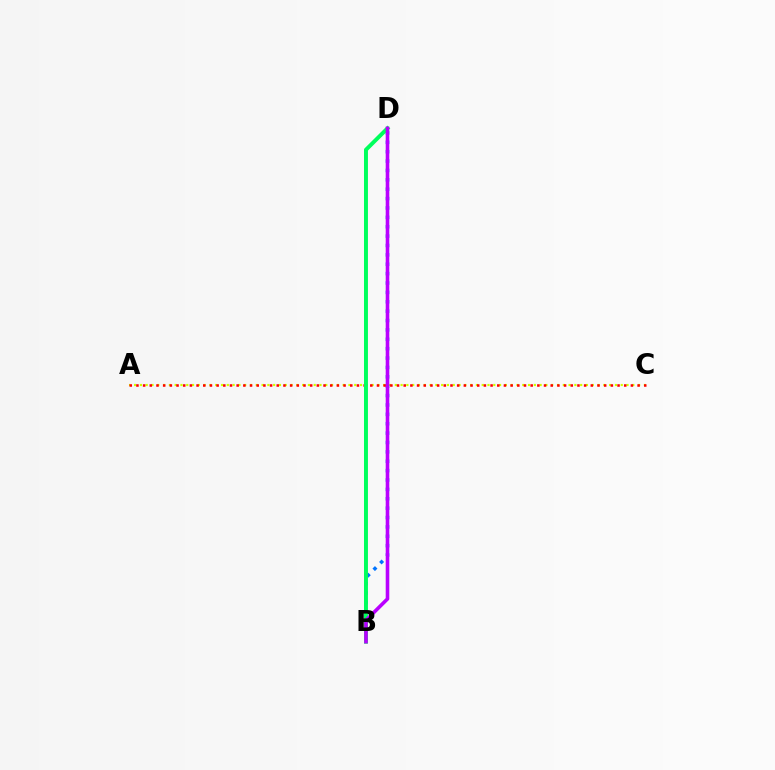{('A', 'C'): [{'color': '#d1ff00', 'line_style': 'dotted', 'thickness': 1.57}, {'color': '#ff0000', 'line_style': 'dotted', 'thickness': 1.82}], ('B', 'D'): [{'color': '#0074ff', 'line_style': 'dotted', 'thickness': 2.55}, {'color': '#00ff5c', 'line_style': 'solid', 'thickness': 2.84}, {'color': '#b900ff', 'line_style': 'solid', 'thickness': 2.59}]}